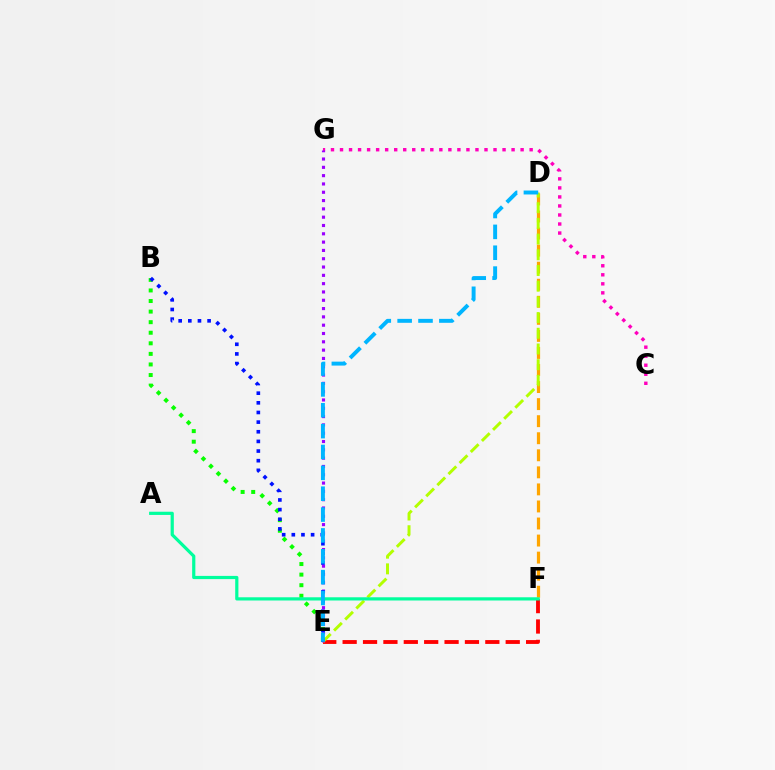{('E', 'F'): [{'color': '#ff0000', 'line_style': 'dashed', 'thickness': 2.77}], ('B', 'E'): [{'color': '#08ff00', 'line_style': 'dotted', 'thickness': 2.87}, {'color': '#0010ff', 'line_style': 'dotted', 'thickness': 2.62}], ('C', 'G'): [{'color': '#ff00bd', 'line_style': 'dotted', 'thickness': 2.45}], ('D', 'F'): [{'color': '#ffa500', 'line_style': 'dashed', 'thickness': 2.32}], ('E', 'G'): [{'color': '#9b00ff', 'line_style': 'dotted', 'thickness': 2.26}], ('D', 'E'): [{'color': '#b3ff00', 'line_style': 'dashed', 'thickness': 2.13}, {'color': '#00b5ff', 'line_style': 'dashed', 'thickness': 2.83}], ('A', 'F'): [{'color': '#00ff9d', 'line_style': 'solid', 'thickness': 2.31}]}